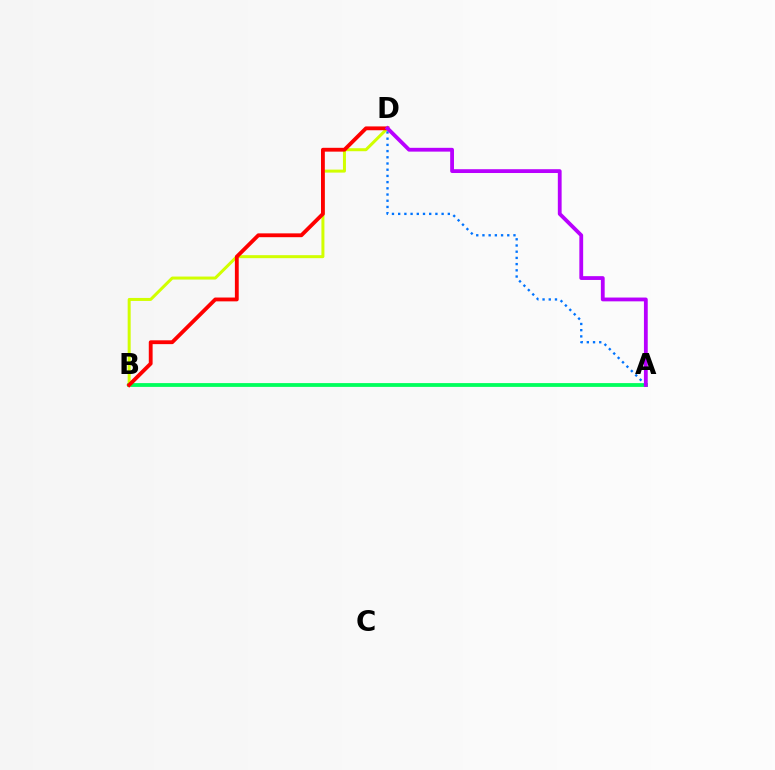{('A', 'B'): [{'color': '#00ff5c', 'line_style': 'solid', 'thickness': 2.73}], ('B', 'D'): [{'color': '#d1ff00', 'line_style': 'solid', 'thickness': 2.16}, {'color': '#ff0000', 'line_style': 'solid', 'thickness': 2.76}], ('A', 'D'): [{'color': '#0074ff', 'line_style': 'dotted', 'thickness': 1.69}, {'color': '#b900ff', 'line_style': 'solid', 'thickness': 2.74}]}